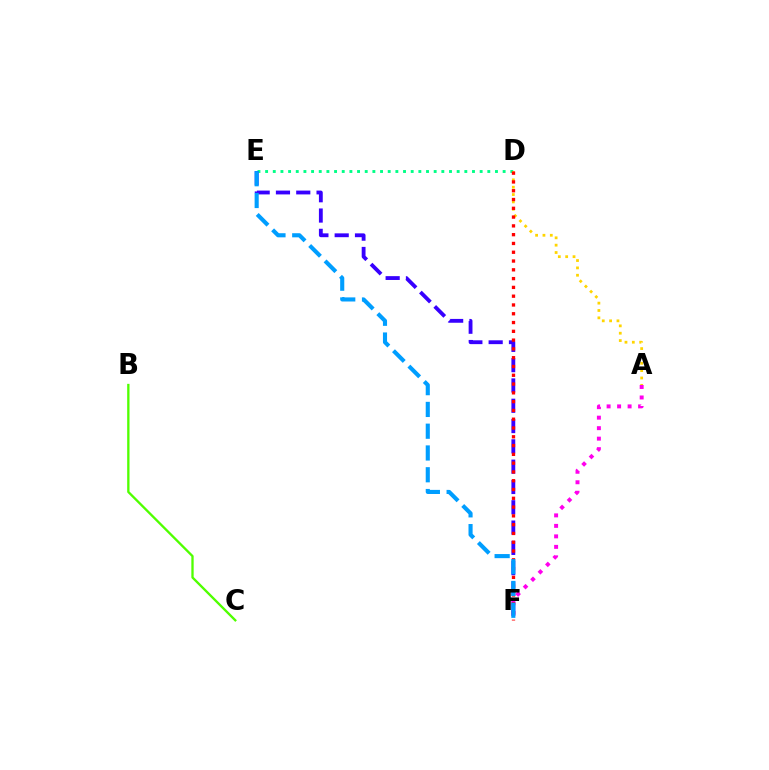{('D', 'E'): [{'color': '#00ff86', 'line_style': 'dotted', 'thickness': 2.08}], ('A', 'D'): [{'color': '#ffd500', 'line_style': 'dotted', 'thickness': 2.0}], ('E', 'F'): [{'color': '#3700ff', 'line_style': 'dashed', 'thickness': 2.76}, {'color': '#009eff', 'line_style': 'dashed', 'thickness': 2.96}], ('A', 'F'): [{'color': '#ff00ed', 'line_style': 'dotted', 'thickness': 2.85}], ('D', 'F'): [{'color': '#ff0000', 'line_style': 'dotted', 'thickness': 2.39}], ('B', 'C'): [{'color': '#4fff00', 'line_style': 'solid', 'thickness': 1.67}]}